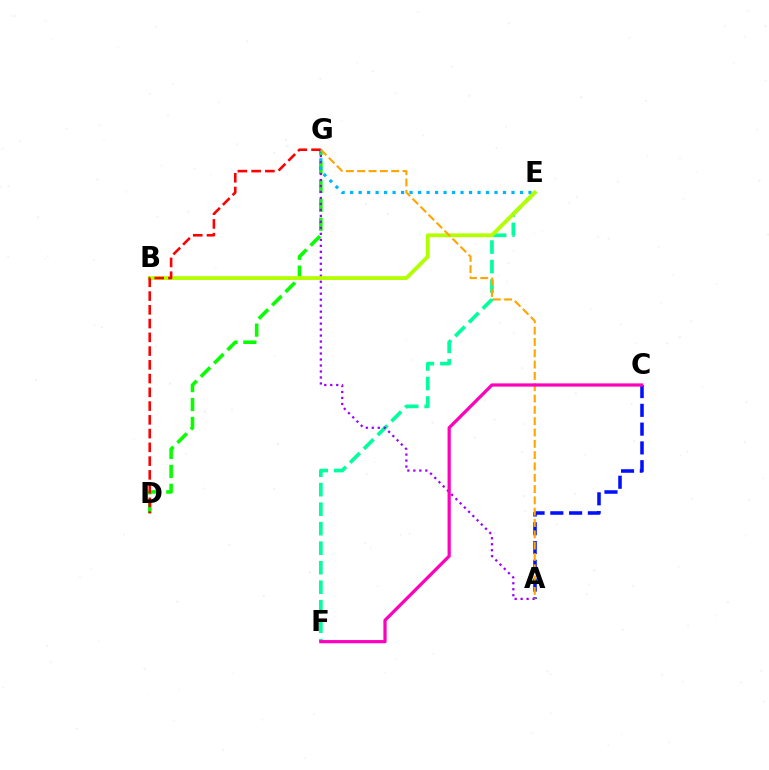{('D', 'G'): [{'color': '#08ff00', 'line_style': 'dashed', 'thickness': 2.57}, {'color': '#ff0000', 'line_style': 'dashed', 'thickness': 1.87}], ('E', 'F'): [{'color': '#00ff9d', 'line_style': 'dashed', 'thickness': 2.65}], ('A', 'C'): [{'color': '#0010ff', 'line_style': 'dashed', 'thickness': 2.55}], ('A', 'G'): [{'color': '#9b00ff', 'line_style': 'dotted', 'thickness': 1.63}, {'color': '#ffa500', 'line_style': 'dashed', 'thickness': 1.54}], ('E', 'G'): [{'color': '#00b5ff', 'line_style': 'dotted', 'thickness': 2.31}], ('B', 'E'): [{'color': '#b3ff00', 'line_style': 'solid', 'thickness': 2.76}], ('C', 'F'): [{'color': '#ff00bd', 'line_style': 'solid', 'thickness': 2.32}]}